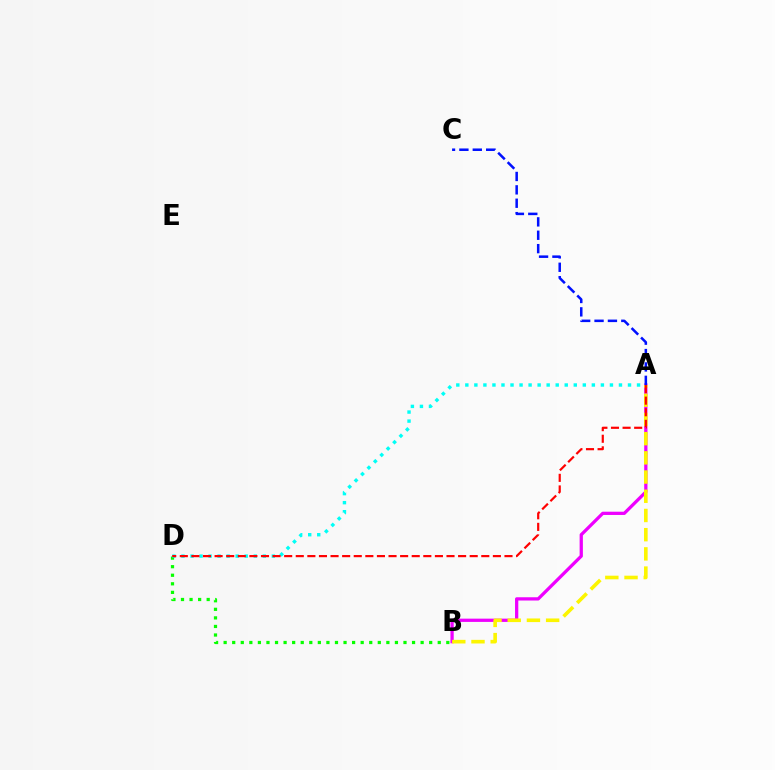{('B', 'D'): [{'color': '#08ff00', 'line_style': 'dotted', 'thickness': 2.33}], ('A', 'B'): [{'color': '#ee00ff', 'line_style': 'solid', 'thickness': 2.35}, {'color': '#fcf500', 'line_style': 'dashed', 'thickness': 2.61}], ('A', 'D'): [{'color': '#00fff6', 'line_style': 'dotted', 'thickness': 2.46}, {'color': '#ff0000', 'line_style': 'dashed', 'thickness': 1.58}], ('A', 'C'): [{'color': '#0010ff', 'line_style': 'dashed', 'thickness': 1.82}]}